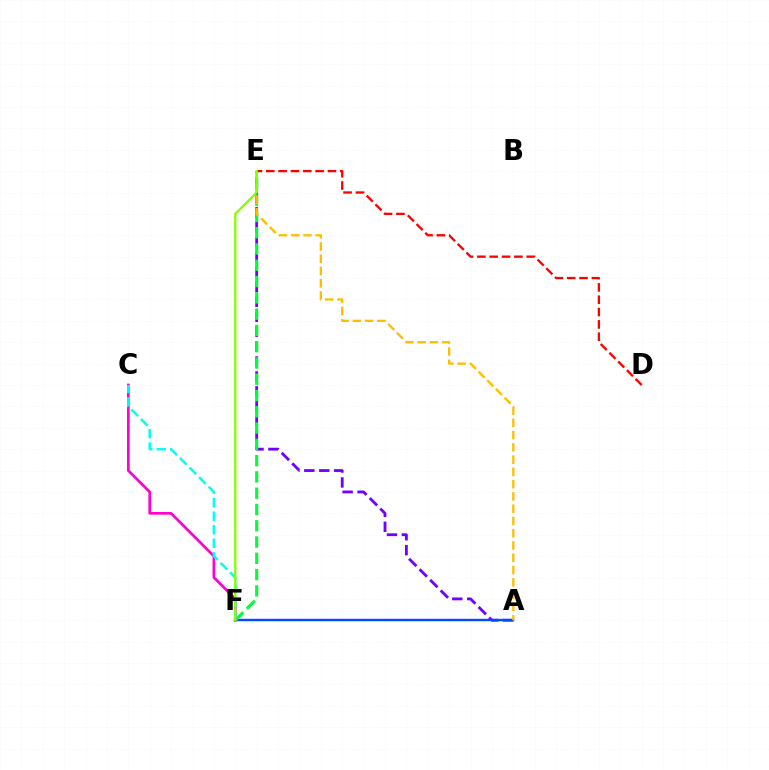{('A', 'E'): [{'color': '#7200ff', 'line_style': 'dashed', 'thickness': 2.03}, {'color': '#ffbd00', 'line_style': 'dashed', 'thickness': 1.67}], ('A', 'F'): [{'color': '#004bff', 'line_style': 'solid', 'thickness': 1.73}], ('E', 'F'): [{'color': '#00ff39', 'line_style': 'dashed', 'thickness': 2.21}, {'color': '#84ff00', 'line_style': 'solid', 'thickness': 1.66}], ('C', 'F'): [{'color': '#ff00cf', 'line_style': 'solid', 'thickness': 1.94}, {'color': '#00fff6', 'line_style': 'dashed', 'thickness': 1.84}], ('D', 'E'): [{'color': '#ff0000', 'line_style': 'dashed', 'thickness': 1.68}]}